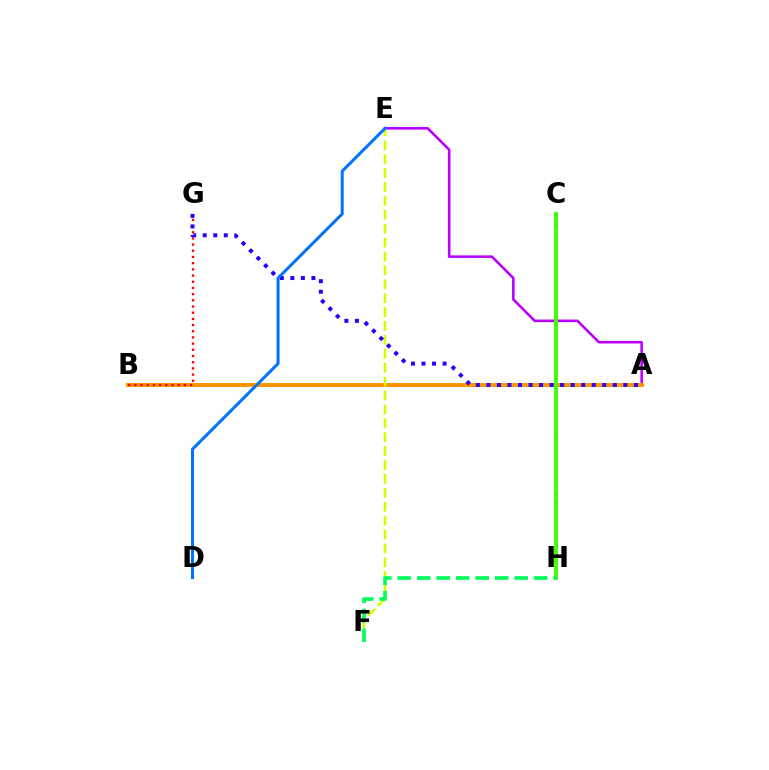{('A', 'E'): [{'color': '#b900ff', 'line_style': 'solid', 'thickness': 1.86}], ('C', 'H'): [{'color': '#ff00ac', 'line_style': 'dotted', 'thickness': 2.07}, {'color': '#00fff6', 'line_style': 'dotted', 'thickness': 2.61}, {'color': '#3dff00', 'line_style': 'solid', 'thickness': 2.73}], ('A', 'B'): [{'color': '#ff9400', 'line_style': 'solid', 'thickness': 2.85}], ('E', 'F'): [{'color': '#d1ff00', 'line_style': 'dashed', 'thickness': 1.89}], ('B', 'G'): [{'color': '#ff0000', 'line_style': 'dotted', 'thickness': 1.68}], ('A', 'G'): [{'color': '#2500ff', 'line_style': 'dotted', 'thickness': 2.86}], ('D', 'E'): [{'color': '#0074ff', 'line_style': 'solid', 'thickness': 2.16}], ('F', 'H'): [{'color': '#00ff5c', 'line_style': 'dashed', 'thickness': 2.65}]}